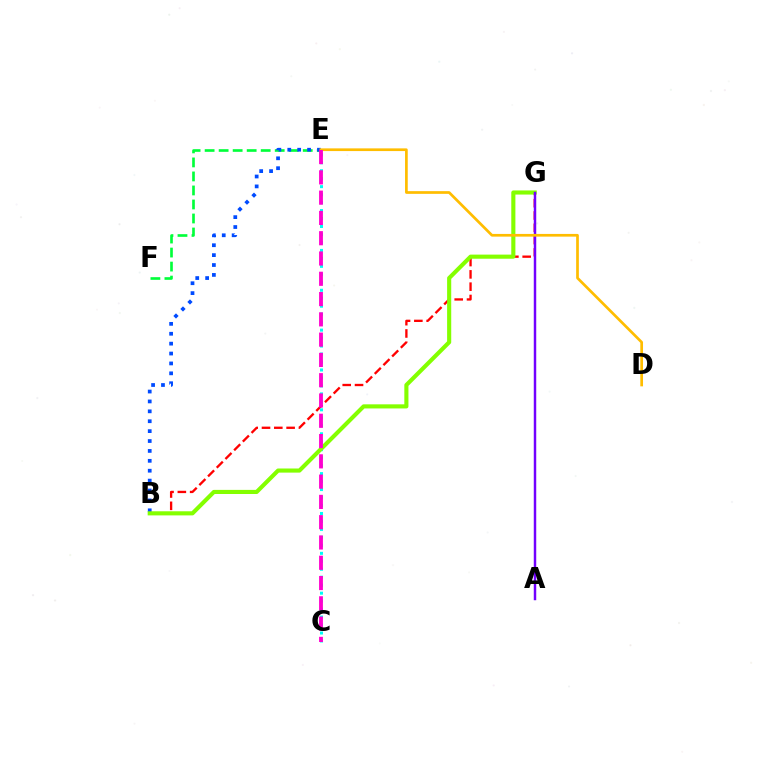{('E', 'F'): [{'color': '#00ff39', 'line_style': 'dashed', 'thickness': 1.9}], ('B', 'G'): [{'color': '#ff0000', 'line_style': 'dashed', 'thickness': 1.67}, {'color': '#84ff00', 'line_style': 'solid', 'thickness': 2.96}], ('C', 'E'): [{'color': '#00fff6', 'line_style': 'dotted', 'thickness': 2.17}, {'color': '#ff00cf', 'line_style': 'dashed', 'thickness': 2.76}], ('B', 'E'): [{'color': '#004bff', 'line_style': 'dotted', 'thickness': 2.69}], ('A', 'G'): [{'color': '#7200ff', 'line_style': 'solid', 'thickness': 1.77}], ('D', 'E'): [{'color': '#ffbd00', 'line_style': 'solid', 'thickness': 1.95}]}